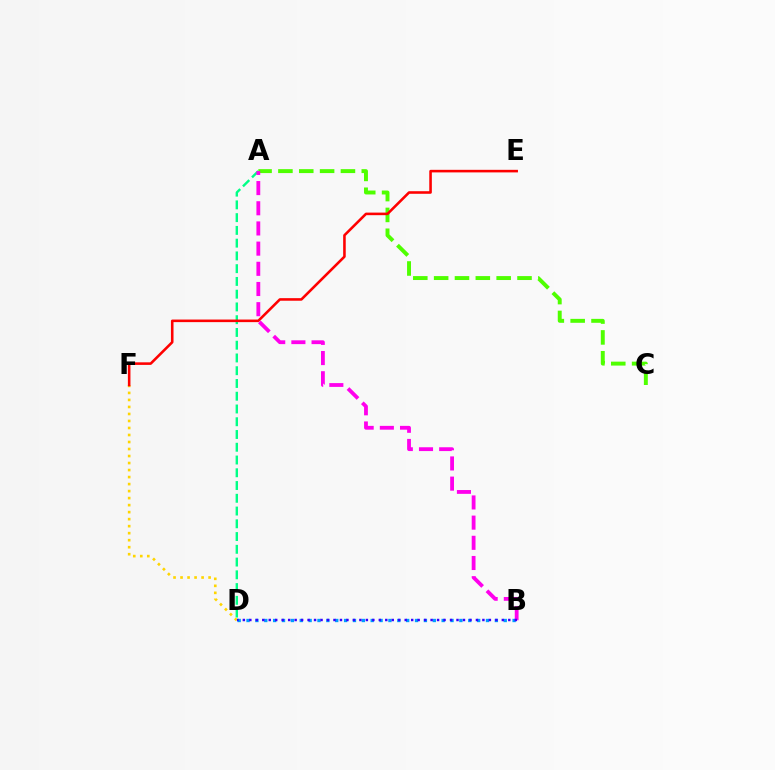{('A', 'C'): [{'color': '#4fff00', 'line_style': 'dashed', 'thickness': 2.83}], ('A', 'D'): [{'color': '#00ff86', 'line_style': 'dashed', 'thickness': 1.73}], ('D', 'F'): [{'color': '#ffd500', 'line_style': 'dotted', 'thickness': 1.91}], ('E', 'F'): [{'color': '#ff0000', 'line_style': 'solid', 'thickness': 1.85}], ('B', 'D'): [{'color': '#009eff', 'line_style': 'dotted', 'thickness': 2.41}, {'color': '#3700ff', 'line_style': 'dotted', 'thickness': 1.76}], ('A', 'B'): [{'color': '#ff00ed', 'line_style': 'dashed', 'thickness': 2.74}]}